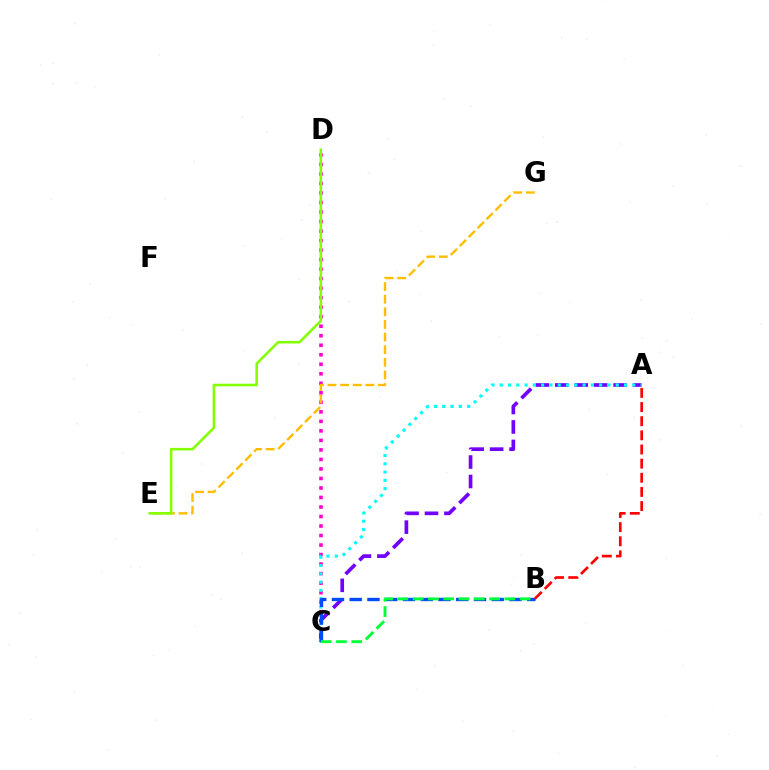{('C', 'D'): [{'color': '#ff00cf', 'line_style': 'dotted', 'thickness': 2.59}], ('E', 'G'): [{'color': '#ffbd00', 'line_style': 'dashed', 'thickness': 1.71}], ('A', 'C'): [{'color': '#7200ff', 'line_style': 'dashed', 'thickness': 2.64}, {'color': '#00fff6', 'line_style': 'dotted', 'thickness': 2.25}], ('D', 'E'): [{'color': '#84ff00', 'line_style': 'solid', 'thickness': 1.84}], ('B', 'C'): [{'color': '#004bff', 'line_style': 'dashed', 'thickness': 2.41}, {'color': '#00ff39', 'line_style': 'dashed', 'thickness': 2.08}], ('A', 'B'): [{'color': '#ff0000', 'line_style': 'dashed', 'thickness': 1.92}]}